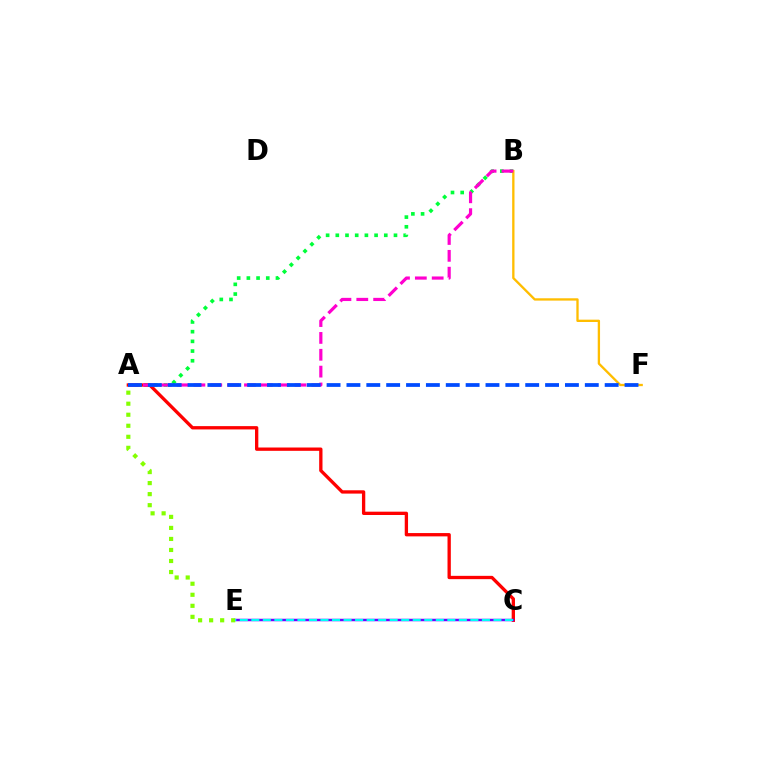{('A', 'B'): [{'color': '#00ff39', 'line_style': 'dotted', 'thickness': 2.63}, {'color': '#ff00cf', 'line_style': 'dashed', 'thickness': 2.29}], ('B', 'F'): [{'color': '#ffbd00', 'line_style': 'solid', 'thickness': 1.67}], ('A', 'C'): [{'color': '#ff0000', 'line_style': 'solid', 'thickness': 2.39}], ('C', 'E'): [{'color': '#7200ff', 'line_style': 'solid', 'thickness': 1.78}, {'color': '#00fff6', 'line_style': 'dashed', 'thickness': 1.57}], ('A', 'E'): [{'color': '#84ff00', 'line_style': 'dotted', 'thickness': 3.0}], ('A', 'F'): [{'color': '#004bff', 'line_style': 'dashed', 'thickness': 2.7}]}